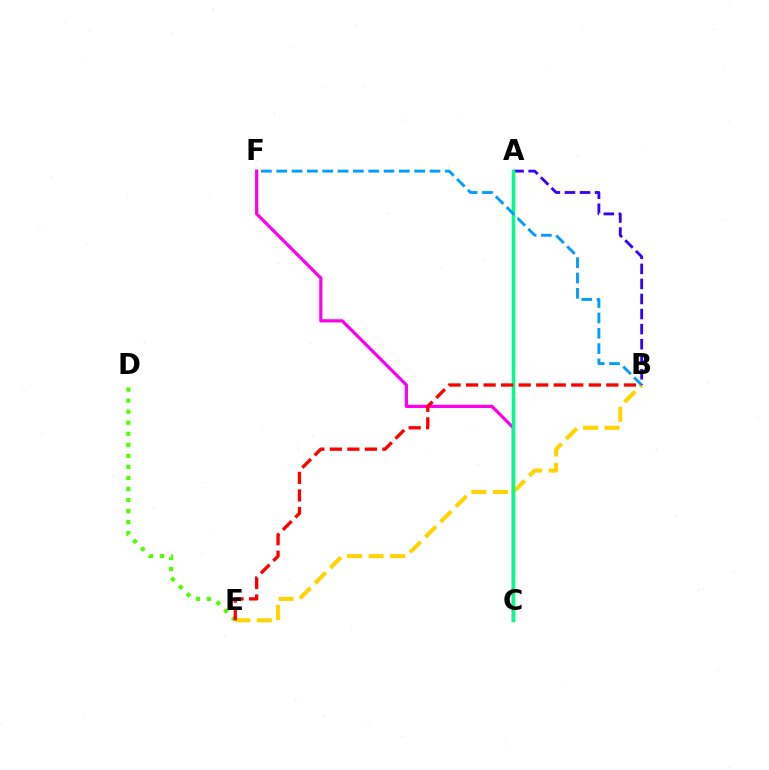{('C', 'F'): [{'color': '#ff00ed', 'line_style': 'solid', 'thickness': 2.31}], ('B', 'E'): [{'color': '#ffd500', 'line_style': 'dashed', 'thickness': 2.93}, {'color': '#ff0000', 'line_style': 'dashed', 'thickness': 2.38}], ('A', 'B'): [{'color': '#3700ff', 'line_style': 'dashed', 'thickness': 2.05}], ('D', 'E'): [{'color': '#4fff00', 'line_style': 'dotted', 'thickness': 3.0}], ('A', 'C'): [{'color': '#00ff86', 'line_style': 'solid', 'thickness': 2.5}], ('B', 'F'): [{'color': '#009eff', 'line_style': 'dashed', 'thickness': 2.08}]}